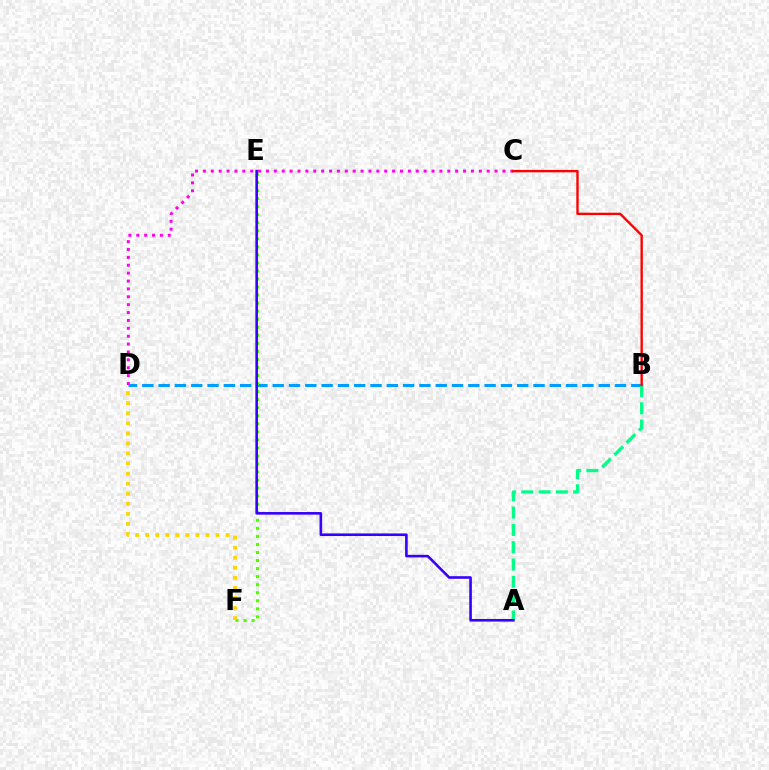{('B', 'D'): [{'color': '#009eff', 'line_style': 'dashed', 'thickness': 2.21}], ('C', 'D'): [{'color': '#ff00ed', 'line_style': 'dotted', 'thickness': 2.14}], ('A', 'B'): [{'color': '#00ff86', 'line_style': 'dashed', 'thickness': 2.35}], ('E', 'F'): [{'color': '#4fff00', 'line_style': 'dotted', 'thickness': 2.19}], ('D', 'F'): [{'color': '#ffd500', 'line_style': 'dotted', 'thickness': 2.73}], ('A', 'E'): [{'color': '#3700ff', 'line_style': 'solid', 'thickness': 1.88}], ('B', 'C'): [{'color': '#ff0000', 'line_style': 'solid', 'thickness': 1.71}]}